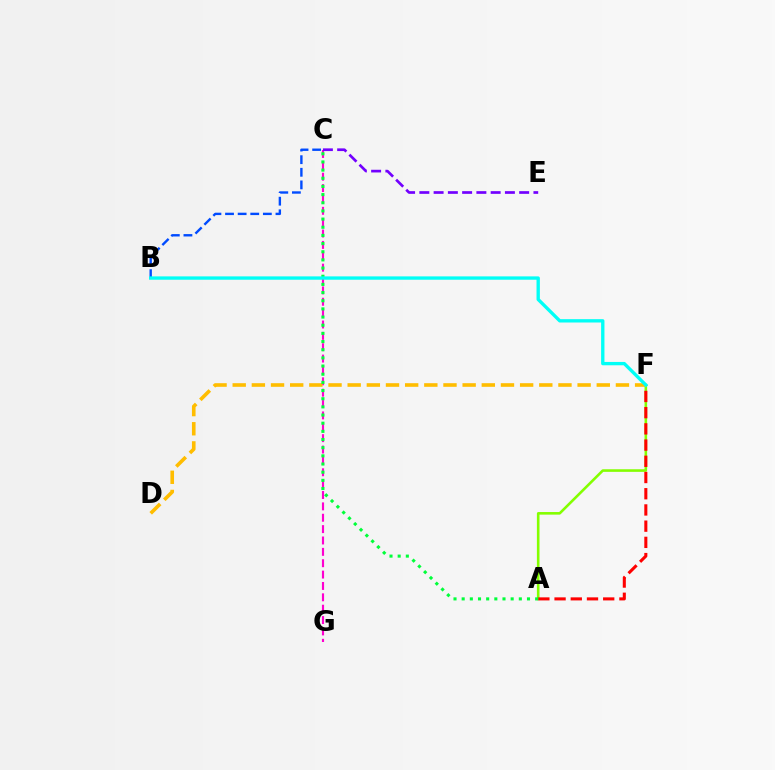{('C', 'G'): [{'color': '#ff00cf', 'line_style': 'dashed', 'thickness': 1.54}], ('A', 'F'): [{'color': '#84ff00', 'line_style': 'solid', 'thickness': 1.87}, {'color': '#ff0000', 'line_style': 'dashed', 'thickness': 2.2}], ('B', 'C'): [{'color': '#004bff', 'line_style': 'dashed', 'thickness': 1.71}], ('D', 'F'): [{'color': '#ffbd00', 'line_style': 'dashed', 'thickness': 2.6}], ('A', 'C'): [{'color': '#00ff39', 'line_style': 'dotted', 'thickness': 2.22}], ('C', 'E'): [{'color': '#7200ff', 'line_style': 'dashed', 'thickness': 1.94}], ('B', 'F'): [{'color': '#00fff6', 'line_style': 'solid', 'thickness': 2.41}]}